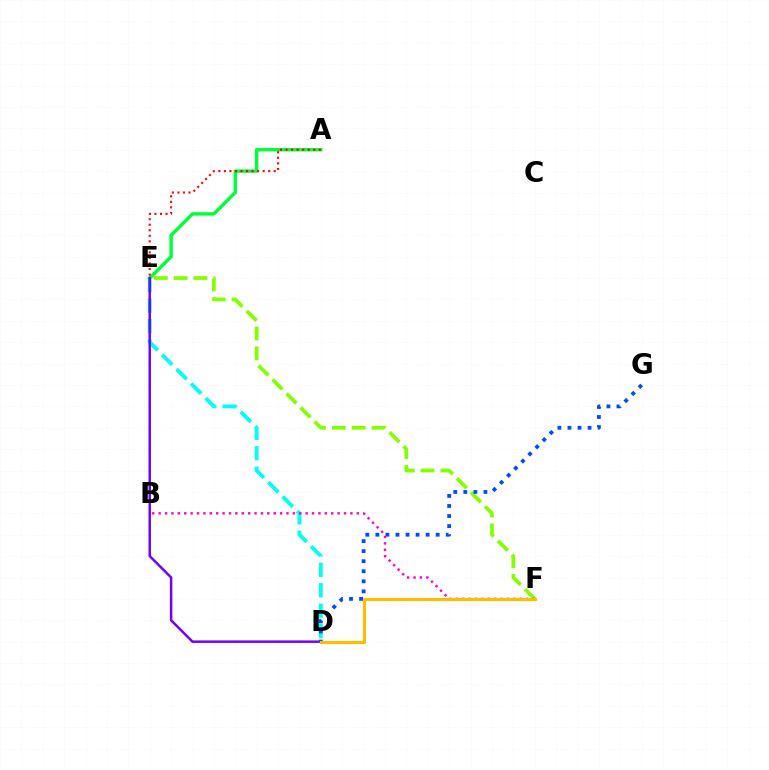{('E', 'F'): [{'color': '#84ff00', 'line_style': 'dashed', 'thickness': 2.69}], ('D', 'E'): [{'color': '#00fff6', 'line_style': 'dashed', 'thickness': 2.78}, {'color': '#7200ff', 'line_style': 'solid', 'thickness': 1.79}], ('B', 'F'): [{'color': '#ff00cf', 'line_style': 'dotted', 'thickness': 1.74}], ('A', 'E'): [{'color': '#00ff39', 'line_style': 'solid', 'thickness': 2.46}, {'color': '#ff0000', 'line_style': 'dotted', 'thickness': 1.5}], ('D', 'G'): [{'color': '#004bff', 'line_style': 'dotted', 'thickness': 2.73}], ('D', 'F'): [{'color': '#ffbd00', 'line_style': 'solid', 'thickness': 2.26}]}